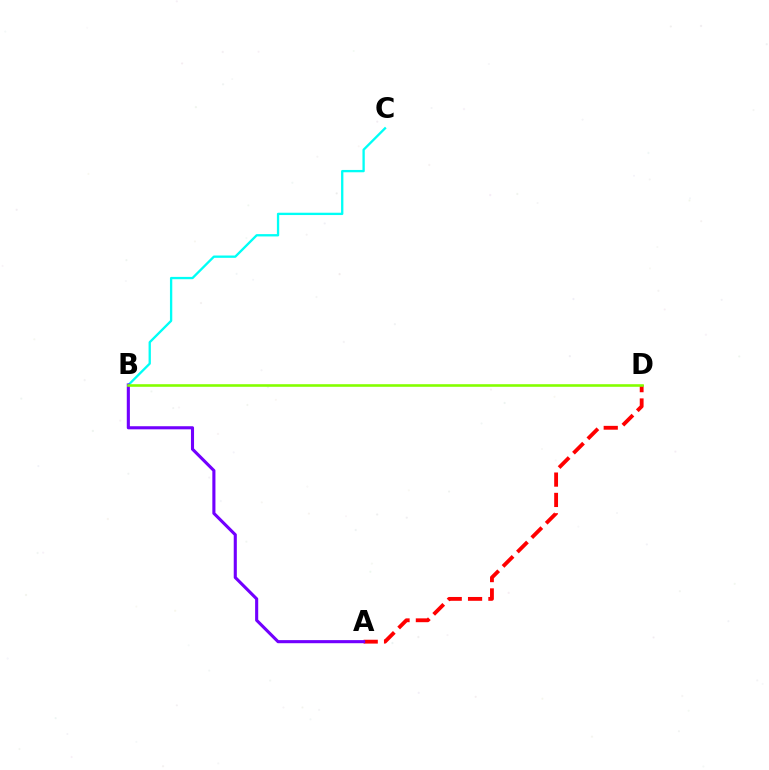{('B', 'C'): [{'color': '#00fff6', 'line_style': 'solid', 'thickness': 1.67}], ('A', 'D'): [{'color': '#ff0000', 'line_style': 'dashed', 'thickness': 2.76}], ('A', 'B'): [{'color': '#7200ff', 'line_style': 'solid', 'thickness': 2.23}], ('B', 'D'): [{'color': '#84ff00', 'line_style': 'solid', 'thickness': 1.87}]}